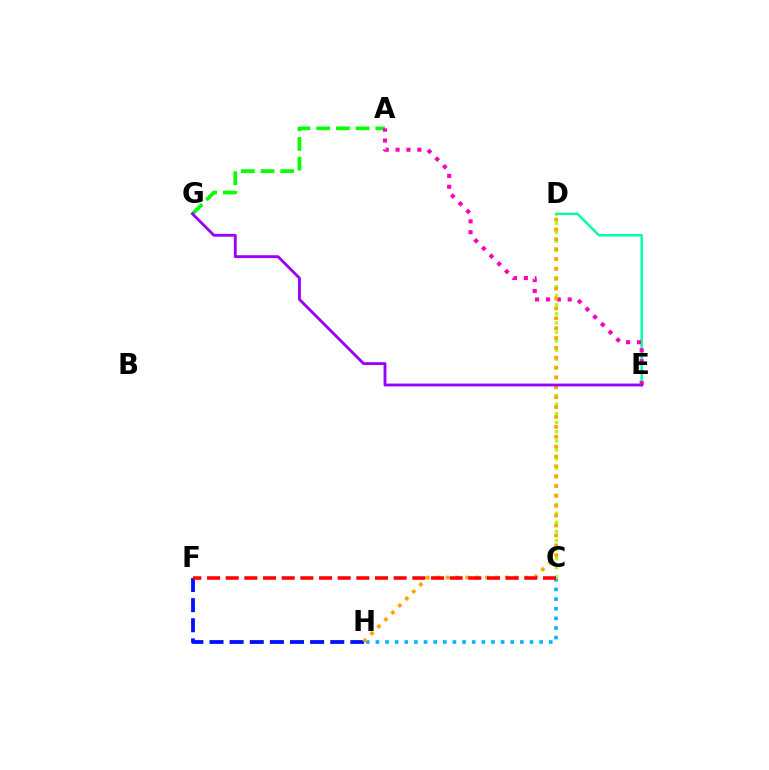{('F', 'H'): [{'color': '#0010ff', 'line_style': 'dashed', 'thickness': 2.73}], ('C', 'H'): [{'color': '#00b5ff', 'line_style': 'dotted', 'thickness': 2.62}], ('D', 'E'): [{'color': '#00ff9d', 'line_style': 'solid', 'thickness': 1.75}], ('C', 'D'): [{'color': '#b3ff00', 'line_style': 'dotted', 'thickness': 2.46}], ('A', 'G'): [{'color': '#08ff00', 'line_style': 'dashed', 'thickness': 2.67}], ('A', 'E'): [{'color': '#ff00bd', 'line_style': 'dotted', 'thickness': 2.95}], ('D', 'H'): [{'color': '#ffa500', 'line_style': 'dotted', 'thickness': 2.68}], ('C', 'F'): [{'color': '#ff0000', 'line_style': 'dashed', 'thickness': 2.54}], ('E', 'G'): [{'color': '#9b00ff', 'line_style': 'solid', 'thickness': 2.05}]}